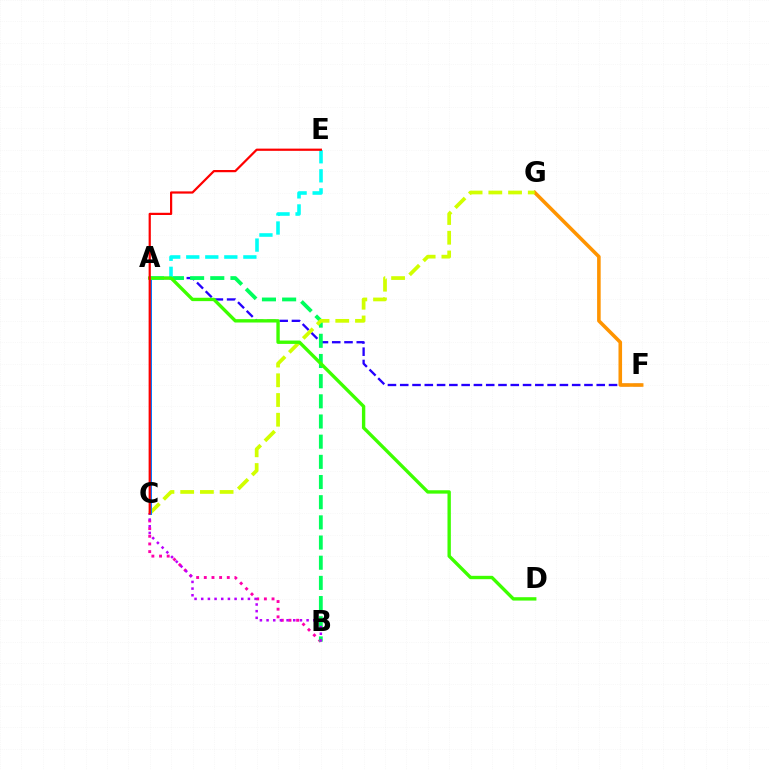{('A', 'F'): [{'color': '#2500ff', 'line_style': 'dashed', 'thickness': 1.67}], ('B', 'C'): [{'color': '#ff00ac', 'line_style': 'dotted', 'thickness': 2.08}, {'color': '#b900ff', 'line_style': 'dotted', 'thickness': 1.81}], ('A', 'B'): [{'color': '#00ff5c', 'line_style': 'dashed', 'thickness': 2.74}], ('F', 'G'): [{'color': '#ff9400', 'line_style': 'solid', 'thickness': 2.57}], ('C', 'G'): [{'color': '#d1ff00', 'line_style': 'dashed', 'thickness': 2.68}], ('A', 'C'): [{'color': '#0074ff', 'line_style': 'solid', 'thickness': 2.1}], ('A', 'E'): [{'color': '#00fff6', 'line_style': 'dashed', 'thickness': 2.59}], ('A', 'D'): [{'color': '#3dff00', 'line_style': 'solid', 'thickness': 2.42}], ('C', 'E'): [{'color': '#ff0000', 'line_style': 'solid', 'thickness': 1.6}]}